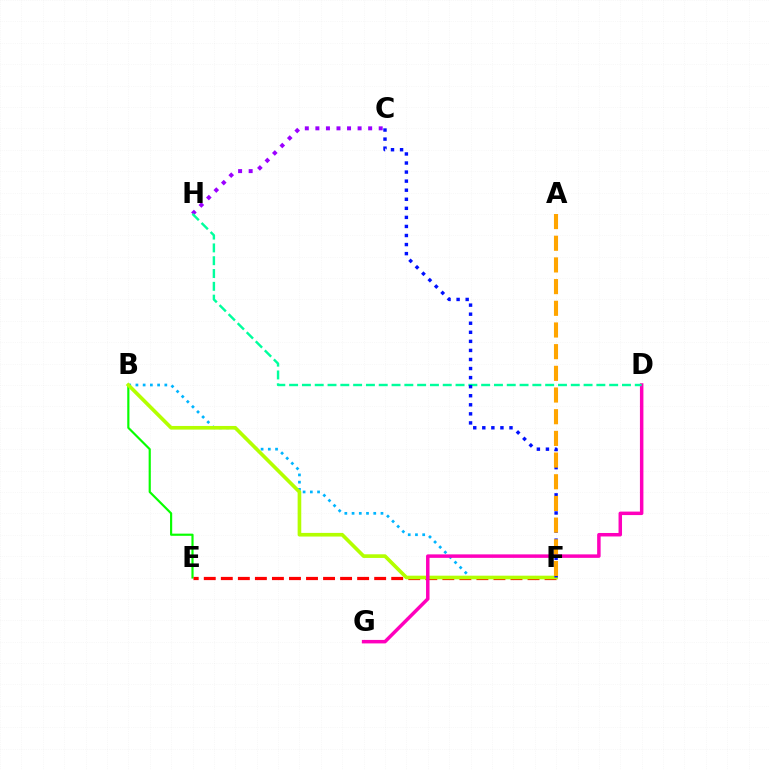{('C', 'H'): [{'color': '#9b00ff', 'line_style': 'dotted', 'thickness': 2.87}], ('B', 'E'): [{'color': '#08ff00', 'line_style': 'solid', 'thickness': 1.56}], ('B', 'F'): [{'color': '#00b5ff', 'line_style': 'dotted', 'thickness': 1.96}, {'color': '#b3ff00', 'line_style': 'solid', 'thickness': 2.62}], ('E', 'F'): [{'color': '#ff0000', 'line_style': 'dashed', 'thickness': 2.31}], ('D', 'G'): [{'color': '#ff00bd', 'line_style': 'solid', 'thickness': 2.51}], ('D', 'H'): [{'color': '#00ff9d', 'line_style': 'dashed', 'thickness': 1.74}], ('C', 'F'): [{'color': '#0010ff', 'line_style': 'dotted', 'thickness': 2.46}], ('A', 'F'): [{'color': '#ffa500', 'line_style': 'dashed', 'thickness': 2.95}]}